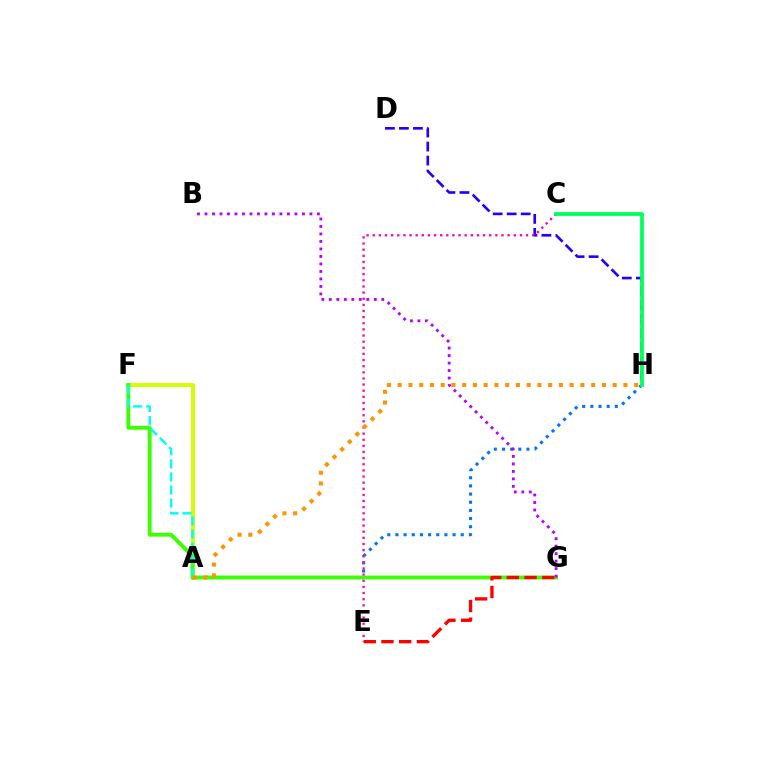{('A', 'H'): [{'color': '#0074ff', 'line_style': 'dotted', 'thickness': 2.22}, {'color': '#ff9400', 'line_style': 'dotted', 'thickness': 2.92}], ('D', 'H'): [{'color': '#2500ff', 'line_style': 'dashed', 'thickness': 1.9}], ('C', 'E'): [{'color': '#ff00ac', 'line_style': 'dotted', 'thickness': 1.67}], ('A', 'F'): [{'color': '#d1ff00', 'line_style': 'solid', 'thickness': 2.84}, {'color': '#00fff6', 'line_style': 'dashed', 'thickness': 1.78}], ('F', 'G'): [{'color': '#3dff00', 'line_style': 'solid', 'thickness': 2.79}], ('C', 'H'): [{'color': '#00ff5c', 'line_style': 'solid', 'thickness': 2.72}], ('B', 'G'): [{'color': '#b900ff', 'line_style': 'dotted', 'thickness': 2.04}], ('E', 'G'): [{'color': '#ff0000', 'line_style': 'dashed', 'thickness': 2.4}]}